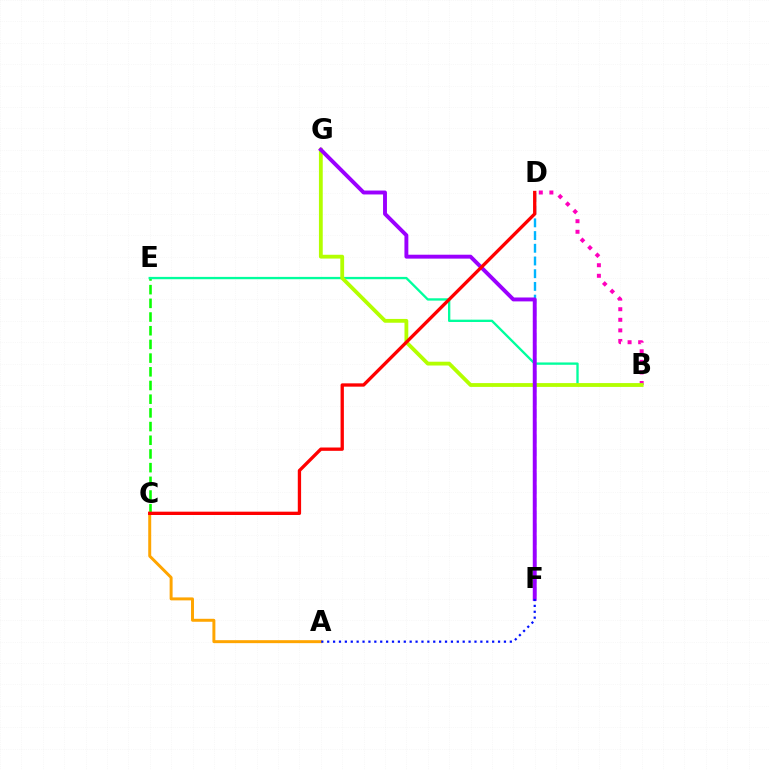{('C', 'E'): [{'color': '#08ff00', 'line_style': 'dashed', 'thickness': 1.86}], ('B', 'D'): [{'color': '#ff00bd', 'line_style': 'dotted', 'thickness': 2.87}], ('B', 'E'): [{'color': '#00ff9d', 'line_style': 'solid', 'thickness': 1.68}], ('A', 'C'): [{'color': '#ffa500', 'line_style': 'solid', 'thickness': 2.13}], ('B', 'G'): [{'color': '#b3ff00', 'line_style': 'solid', 'thickness': 2.74}], ('D', 'F'): [{'color': '#00b5ff', 'line_style': 'dashed', 'thickness': 1.73}], ('F', 'G'): [{'color': '#9b00ff', 'line_style': 'solid', 'thickness': 2.81}], ('C', 'D'): [{'color': '#ff0000', 'line_style': 'solid', 'thickness': 2.39}], ('A', 'F'): [{'color': '#0010ff', 'line_style': 'dotted', 'thickness': 1.6}]}